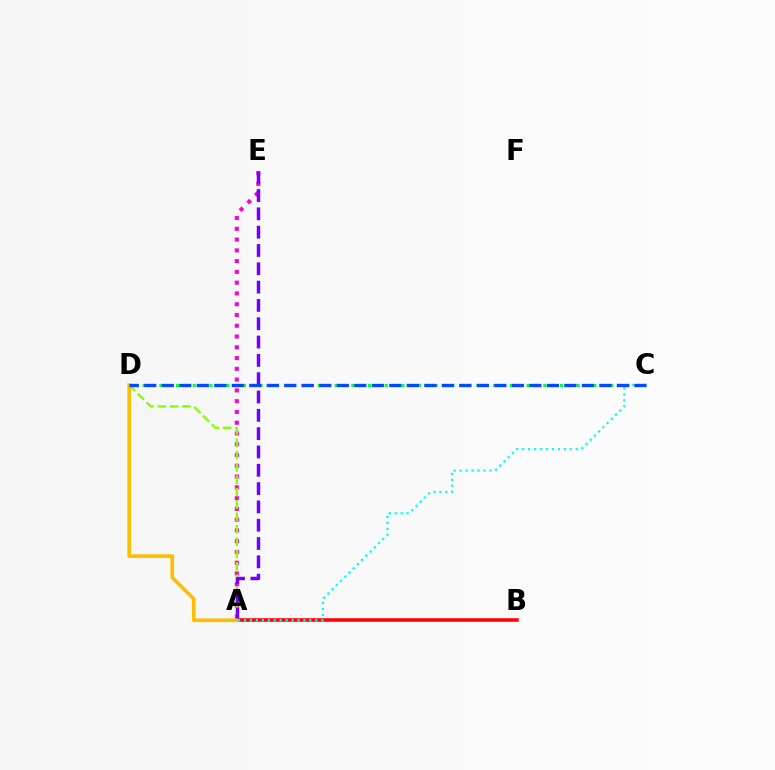{('A', 'E'): [{'color': '#ff00cf', 'line_style': 'dotted', 'thickness': 2.93}, {'color': '#7200ff', 'line_style': 'dashed', 'thickness': 2.49}], ('C', 'D'): [{'color': '#00ff39', 'line_style': 'dotted', 'thickness': 2.27}, {'color': '#004bff', 'line_style': 'dashed', 'thickness': 2.38}], ('A', 'B'): [{'color': '#ff0000', 'line_style': 'solid', 'thickness': 2.54}], ('A', 'D'): [{'color': '#84ff00', 'line_style': 'dashed', 'thickness': 1.68}, {'color': '#ffbd00', 'line_style': 'solid', 'thickness': 2.62}], ('A', 'C'): [{'color': '#00fff6', 'line_style': 'dotted', 'thickness': 1.62}]}